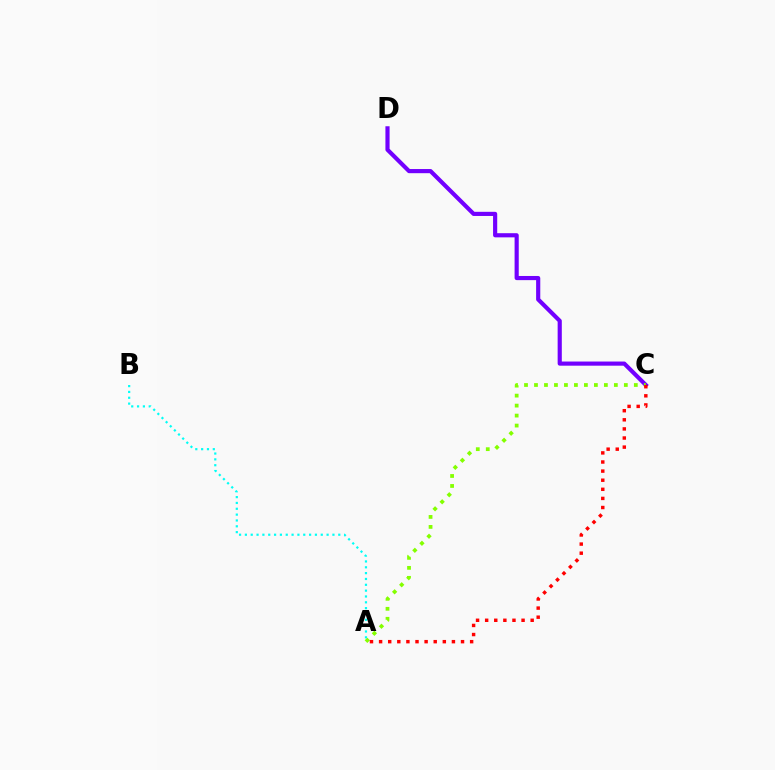{('C', 'D'): [{'color': '#7200ff', 'line_style': 'solid', 'thickness': 2.99}], ('A', 'B'): [{'color': '#00fff6', 'line_style': 'dotted', 'thickness': 1.59}], ('A', 'C'): [{'color': '#84ff00', 'line_style': 'dotted', 'thickness': 2.71}, {'color': '#ff0000', 'line_style': 'dotted', 'thickness': 2.47}]}